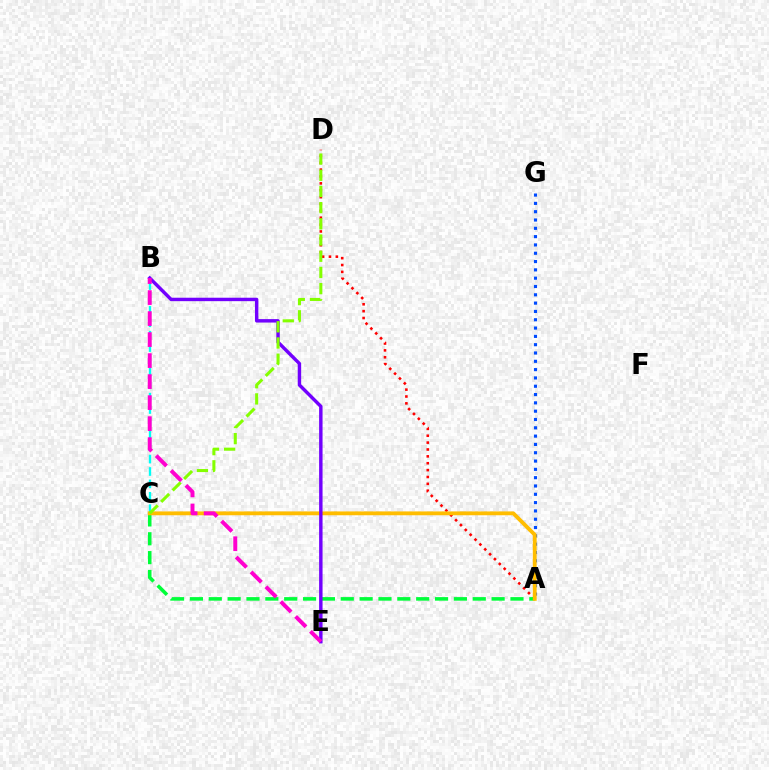{('A', 'D'): [{'color': '#ff0000', 'line_style': 'dotted', 'thickness': 1.87}], ('A', 'G'): [{'color': '#004bff', 'line_style': 'dotted', 'thickness': 2.26}], ('B', 'C'): [{'color': '#00fff6', 'line_style': 'dashed', 'thickness': 1.68}], ('A', 'C'): [{'color': '#00ff39', 'line_style': 'dashed', 'thickness': 2.56}, {'color': '#ffbd00', 'line_style': 'solid', 'thickness': 2.76}], ('B', 'E'): [{'color': '#7200ff', 'line_style': 'solid', 'thickness': 2.47}, {'color': '#ff00cf', 'line_style': 'dashed', 'thickness': 2.85}], ('C', 'D'): [{'color': '#84ff00', 'line_style': 'dashed', 'thickness': 2.2}]}